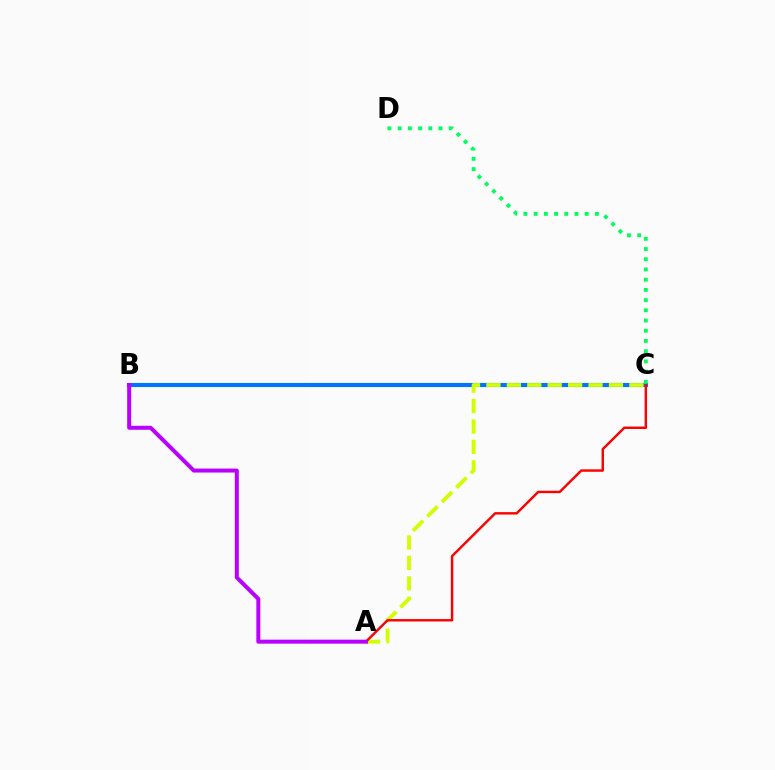{('B', 'C'): [{'color': '#0074ff', 'line_style': 'solid', 'thickness': 2.97}], ('A', 'C'): [{'color': '#d1ff00', 'line_style': 'dashed', 'thickness': 2.77}, {'color': '#ff0000', 'line_style': 'solid', 'thickness': 1.75}], ('C', 'D'): [{'color': '#00ff5c', 'line_style': 'dotted', 'thickness': 2.77}], ('A', 'B'): [{'color': '#b900ff', 'line_style': 'solid', 'thickness': 2.87}]}